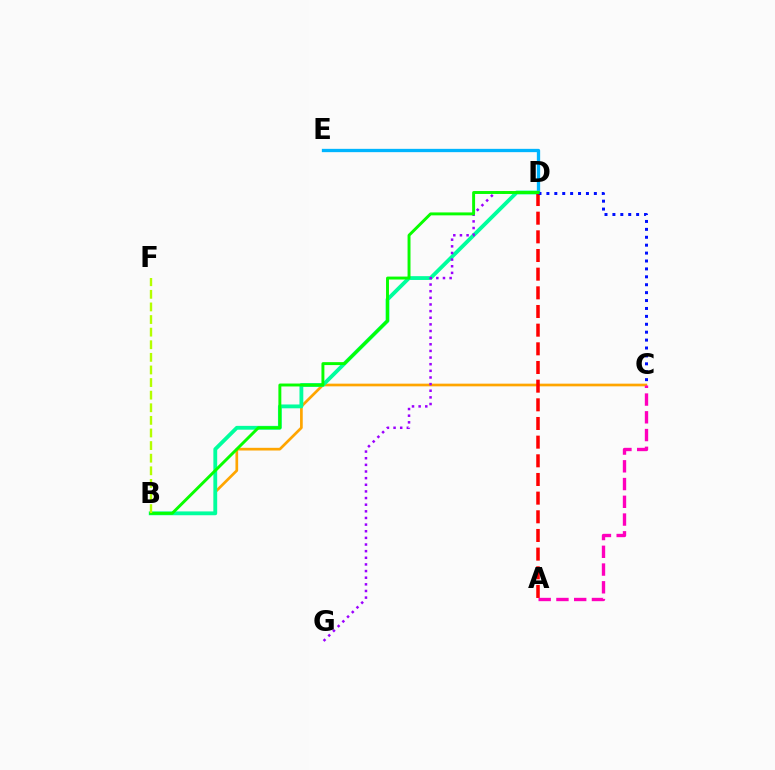{('D', 'E'): [{'color': '#00b5ff', 'line_style': 'solid', 'thickness': 2.38}], ('B', 'C'): [{'color': '#ffa500', 'line_style': 'solid', 'thickness': 1.94}], ('B', 'D'): [{'color': '#00ff9d', 'line_style': 'solid', 'thickness': 2.75}, {'color': '#08ff00', 'line_style': 'solid', 'thickness': 2.11}], ('A', 'D'): [{'color': '#ff0000', 'line_style': 'dashed', 'thickness': 2.54}], ('D', 'G'): [{'color': '#9b00ff', 'line_style': 'dotted', 'thickness': 1.8}], ('C', 'D'): [{'color': '#0010ff', 'line_style': 'dotted', 'thickness': 2.15}], ('A', 'C'): [{'color': '#ff00bd', 'line_style': 'dashed', 'thickness': 2.41}], ('B', 'F'): [{'color': '#b3ff00', 'line_style': 'dashed', 'thickness': 1.71}]}